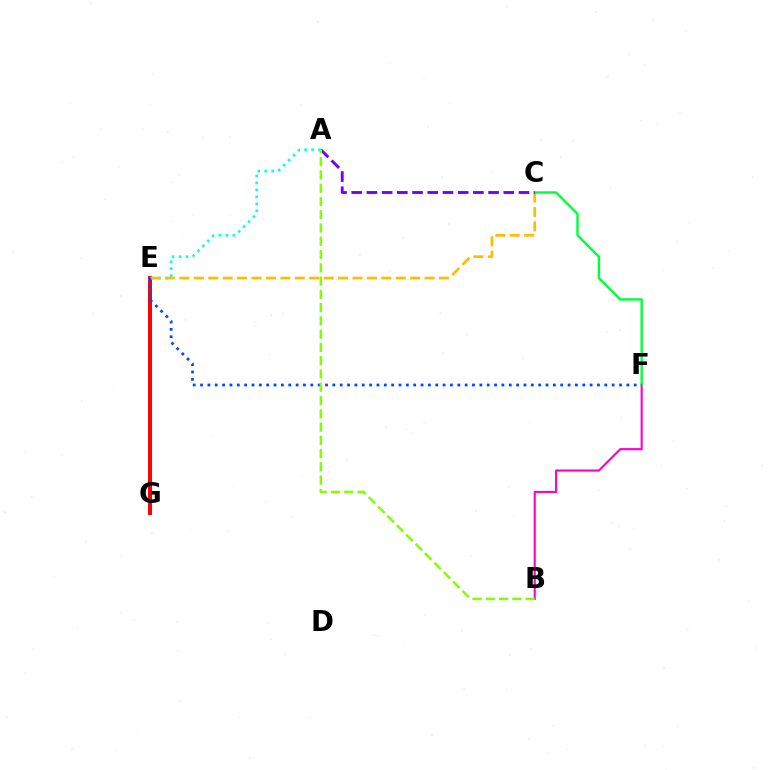{('E', 'G'): [{'color': '#ff0000', 'line_style': 'solid', 'thickness': 2.86}], ('A', 'E'): [{'color': '#00fff6', 'line_style': 'dotted', 'thickness': 1.89}], ('C', 'E'): [{'color': '#ffbd00', 'line_style': 'dashed', 'thickness': 1.96}], ('B', 'F'): [{'color': '#ff00cf', 'line_style': 'solid', 'thickness': 1.54}], ('C', 'F'): [{'color': '#00ff39', 'line_style': 'solid', 'thickness': 1.72}], ('A', 'C'): [{'color': '#7200ff', 'line_style': 'dashed', 'thickness': 2.07}], ('E', 'F'): [{'color': '#004bff', 'line_style': 'dotted', 'thickness': 2.0}], ('A', 'B'): [{'color': '#84ff00', 'line_style': 'dashed', 'thickness': 1.8}]}